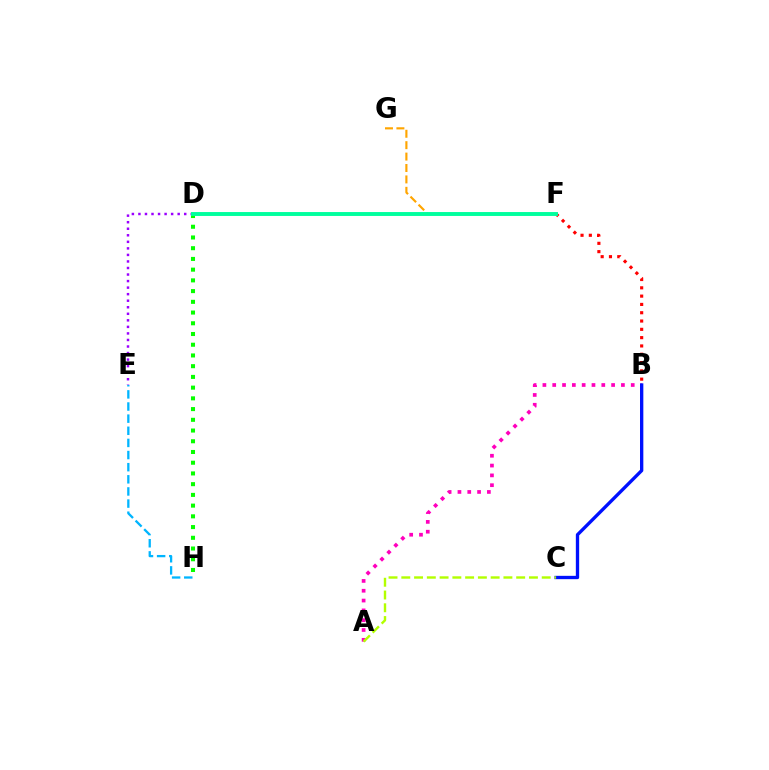{('D', 'H'): [{'color': '#08ff00', 'line_style': 'dotted', 'thickness': 2.91}], ('F', 'G'): [{'color': '#ffa500', 'line_style': 'dashed', 'thickness': 1.55}], ('D', 'E'): [{'color': '#9b00ff', 'line_style': 'dotted', 'thickness': 1.78}], ('B', 'F'): [{'color': '#ff0000', 'line_style': 'dotted', 'thickness': 2.26}], ('A', 'B'): [{'color': '#ff00bd', 'line_style': 'dotted', 'thickness': 2.67}], ('B', 'C'): [{'color': '#0010ff', 'line_style': 'solid', 'thickness': 2.4}], ('D', 'F'): [{'color': '#00ff9d', 'line_style': 'solid', 'thickness': 2.81}], ('A', 'C'): [{'color': '#b3ff00', 'line_style': 'dashed', 'thickness': 1.73}], ('E', 'H'): [{'color': '#00b5ff', 'line_style': 'dashed', 'thickness': 1.65}]}